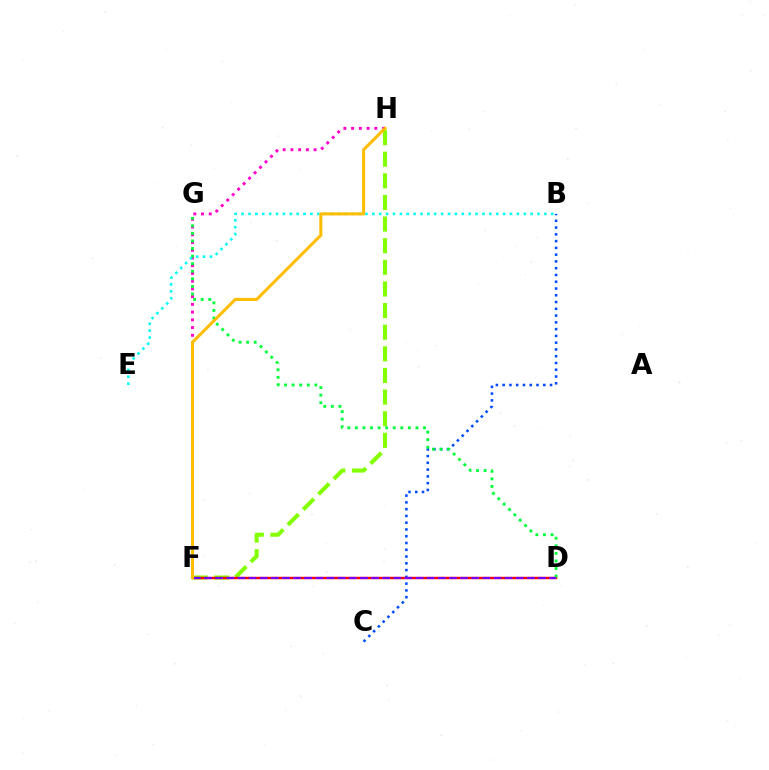{('F', 'H'): [{'color': '#ff00cf', 'line_style': 'dotted', 'thickness': 2.1}, {'color': '#84ff00', 'line_style': 'dashed', 'thickness': 2.94}, {'color': '#ffbd00', 'line_style': 'solid', 'thickness': 2.19}], ('B', 'C'): [{'color': '#004bff', 'line_style': 'dotted', 'thickness': 1.84}], ('D', 'F'): [{'color': '#ff0000', 'line_style': 'solid', 'thickness': 1.75}, {'color': '#7200ff', 'line_style': 'dashed', 'thickness': 1.51}], ('D', 'G'): [{'color': '#00ff39', 'line_style': 'dotted', 'thickness': 2.06}], ('B', 'E'): [{'color': '#00fff6', 'line_style': 'dotted', 'thickness': 1.87}]}